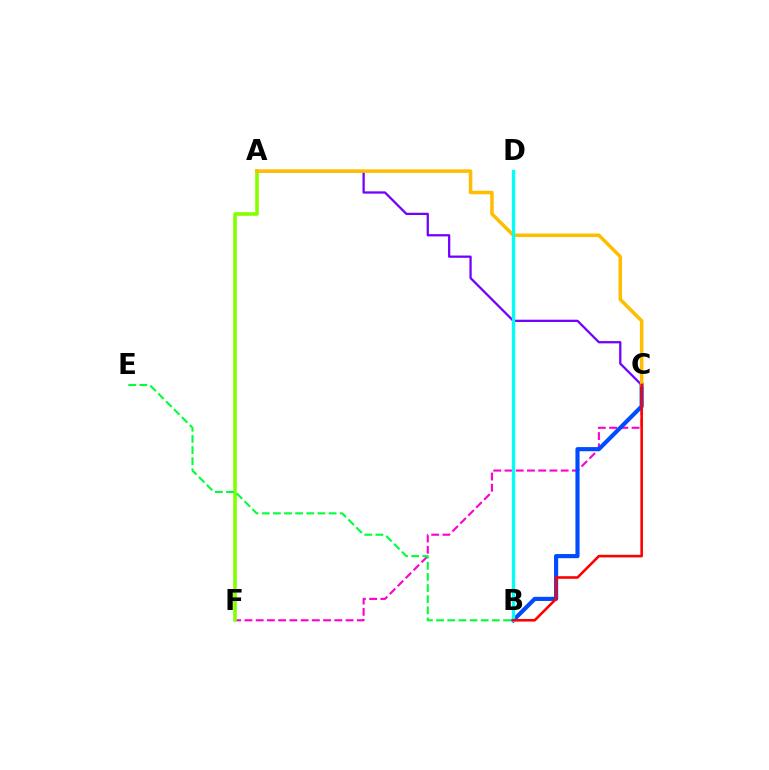{('C', 'F'): [{'color': '#ff00cf', 'line_style': 'dashed', 'thickness': 1.53}], ('A', 'C'): [{'color': '#7200ff', 'line_style': 'solid', 'thickness': 1.63}, {'color': '#ffbd00', 'line_style': 'solid', 'thickness': 2.53}], ('A', 'F'): [{'color': '#84ff00', 'line_style': 'solid', 'thickness': 2.59}], ('B', 'C'): [{'color': '#004bff', 'line_style': 'solid', 'thickness': 2.99}, {'color': '#ff0000', 'line_style': 'solid', 'thickness': 1.86}], ('B', 'D'): [{'color': '#00fff6', 'line_style': 'solid', 'thickness': 2.38}], ('B', 'E'): [{'color': '#00ff39', 'line_style': 'dashed', 'thickness': 1.51}]}